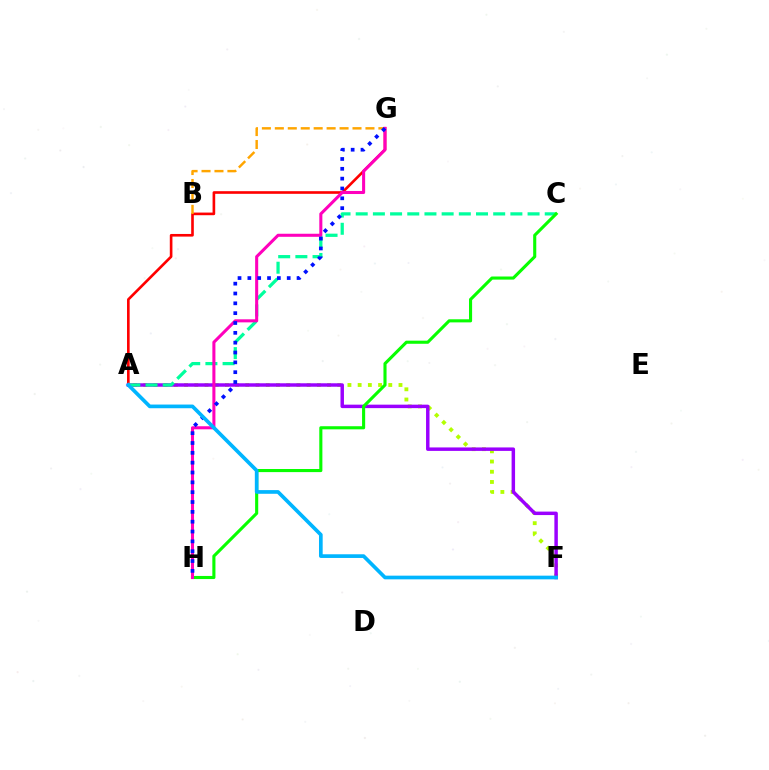{('A', 'F'): [{'color': '#b3ff00', 'line_style': 'dotted', 'thickness': 2.77}, {'color': '#9b00ff', 'line_style': 'solid', 'thickness': 2.5}, {'color': '#00b5ff', 'line_style': 'solid', 'thickness': 2.65}], ('A', 'G'): [{'color': '#ff0000', 'line_style': 'solid', 'thickness': 1.9}], ('B', 'G'): [{'color': '#ffa500', 'line_style': 'dashed', 'thickness': 1.76}], ('A', 'C'): [{'color': '#00ff9d', 'line_style': 'dashed', 'thickness': 2.33}], ('C', 'H'): [{'color': '#08ff00', 'line_style': 'solid', 'thickness': 2.23}], ('G', 'H'): [{'color': '#ff00bd', 'line_style': 'solid', 'thickness': 2.2}, {'color': '#0010ff', 'line_style': 'dotted', 'thickness': 2.67}]}